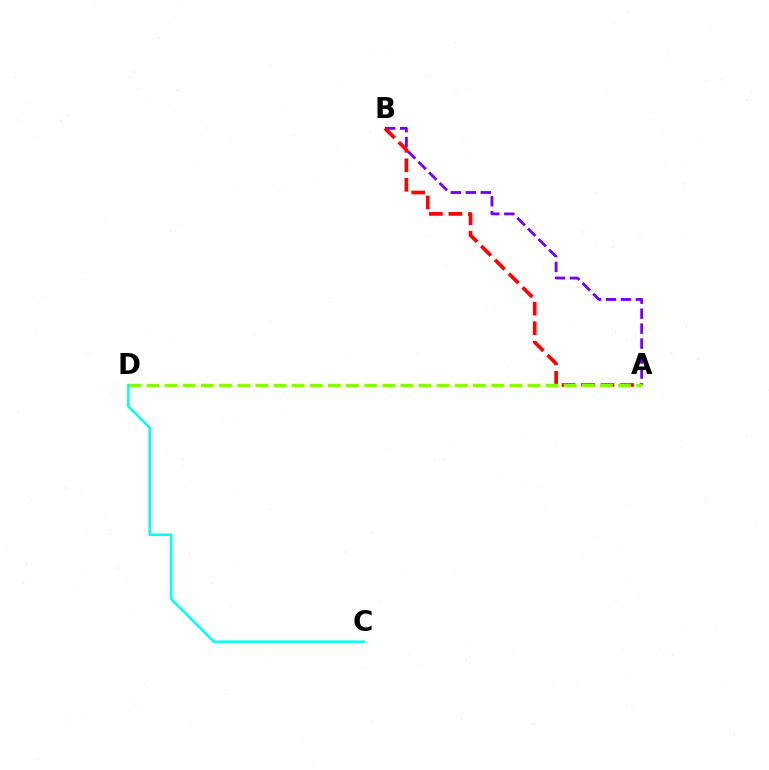{('A', 'B'): [{'color': '#7200ff', 'line_style': 'dashed', 'thickness': 2.03}, {'color': '#ff0000', 'line_style': 'dashed', 'thickness': 2.65}], ('A', 'D'): [{'color': '#84ff00', 'line_style': 'dashed', 'thickness': 2.46}], ('C', 'D'): [{'color': '#00fff6', 'line_style': 'solid', 'thickness': 1.81}]}